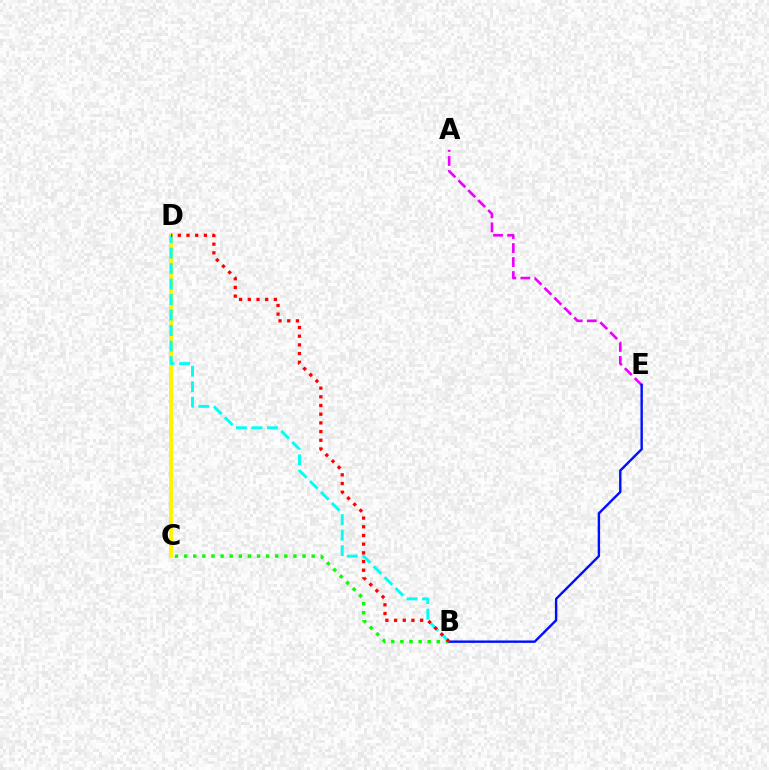{('B', 'C'): [{'color': '#08ff00', 'line_style': 'dotted', 'thickness': 2.48}], ('C', 'D'): [{'color': '#fcf500', 'line_style': 'solid', 'thickness': 2.8}], ('A', 'E'): [{'color': '#ee00ff', 'line_style': 'dashed', 'thickness': 1.9}], ('B', 'E'): [{'color': '#0010ff', 'line_style': 'solid', 'thickness': 1.73}], ('B', 'D'): [{'color': '#00fff6', 'line_style': 'dashed', 'thickness': 2.11}, {'color': '#ff0000', 'line_style': 'dotted', 'thickness': 2.36}]}